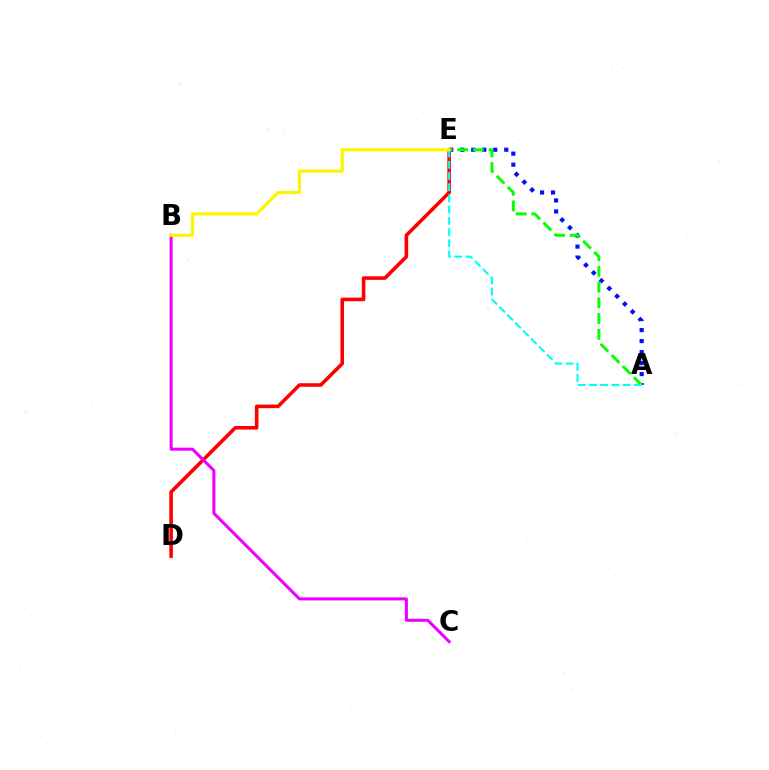{('A', 'E'): [{'color': '#0010ff', 'line_style': 'dotted', 'thickness': 2.99}, {'color': '#08ff00', 'line_style': 'dashed', 'thickness': 2.14}, {'color': '#00fff6', 'line_style': 'dashed', 'thickness': 1.52}], ('D', 'E'): [{'color': '#ff0000', 'line_style': 'solid', 'thickness': 2.57}], ('B', 'C'): [{'color': '#ee00ff', 'line_style': 'solid', 'thickness': 2.18}], ('B', 'E'): [{'color': '#fcf500', 'line_style': 'solid', 'thickness': 2.26}]}